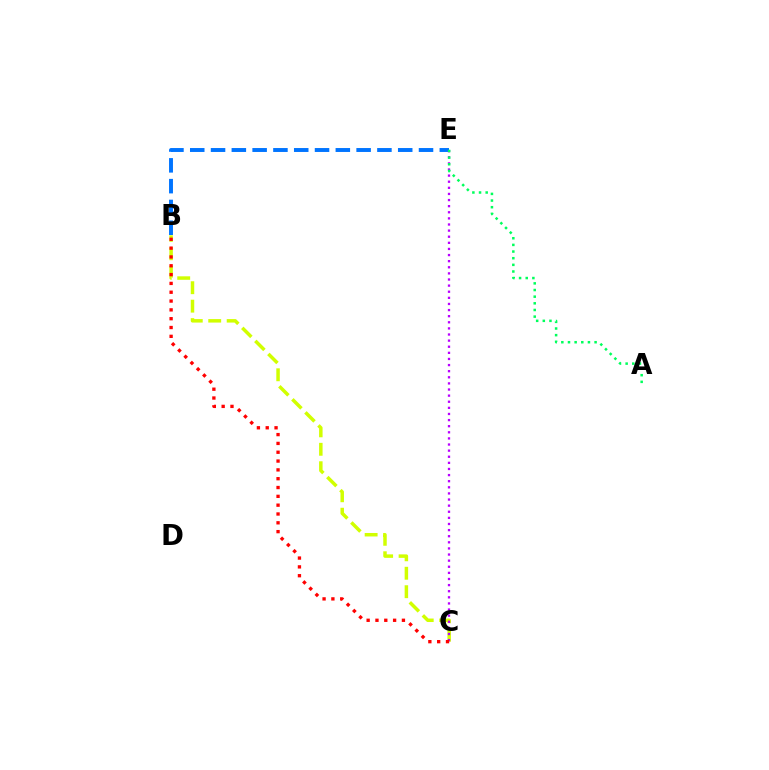{('B', 'E'): [{'color': '#0074ff', 'line_style': 'dashed', 'thickness': 2.83}], ('B', 'C'): [{'color': '#d1ff00', 'line_style': 'dashed', 'thickness': 2.51}, {'color': '#ff0000', 'line_style': 'dotted', 'thickness': 2.4}], ('C', 'E'): [{'color': '#b900ff', 'line_style': 'dotted', 'thickness': 1.66}], ('A', 'E'): [{'color': '#00ff5c', 'line_style': 'dotted', 'thickness': 1.81}]}